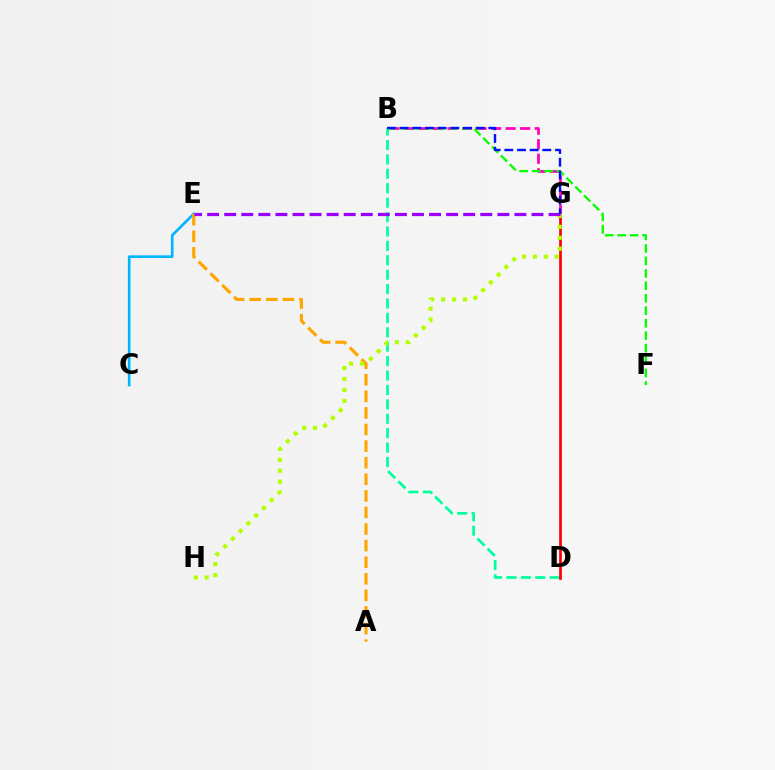{('B', 'G'): [{'color': '#ff00bd', 'line_style': 'dashed', 'thickness': 1.97}, {'color': '#0010ff', 'line_style': 'dashed', 'thickness': 1.72}], ('B', 'D'): [{'color': '#00ff9d', 'line_style': 'dashed', 'thickness': 1.96}], ('B', 'F'): [{'color': '#08ff00', 'line_style': 'dashed', 'thickness': 1.69}], ('C', 'E'): [{'color': '#00b5ff', 'line_style': 'solid', 'thickness': 1.91}], ('D', 'G'): [{'color': '#ff0000', 'line_style': 'solid', 'thickness': 1.94}], ('A', 'E'): [{'color': '#ffa500', 'line_style': 'dashed', 'thickness': 2.25}], ('G', 'H'): [{'color': '#b3ff00', 'line_style': 'dotted', 'thickness': 2.97}], ('E', 'G'): [{'color': '#9b00ff', 'line_style': 'dashed', 'thickness': 2.32}]}